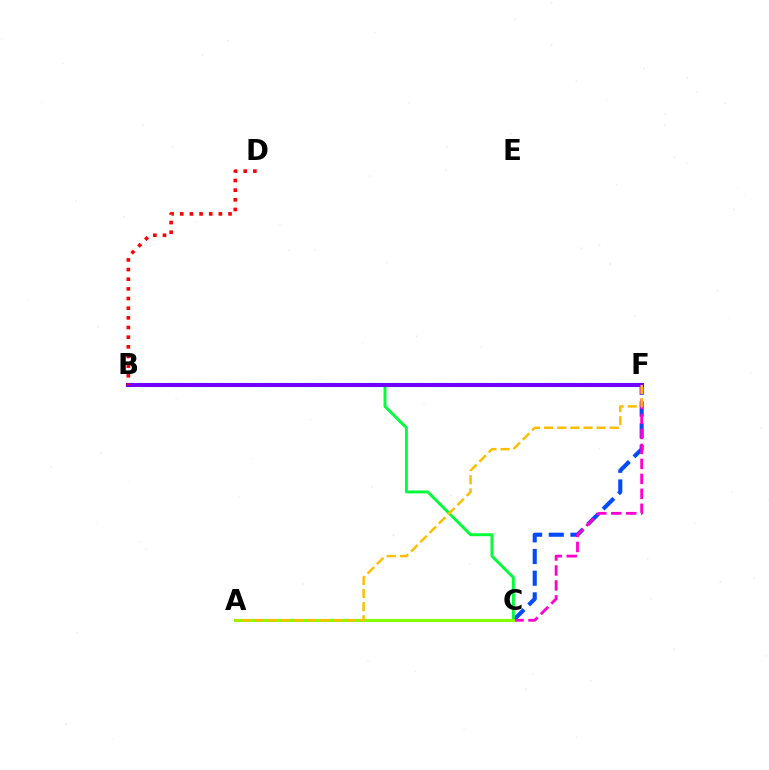{('C', 'F'): [{'color': '#004bff', 'line_style': 'dashed', 'thickness': 2.95}, {'color': '#ff00cf', 'line_style': 'dashed', 'thickness': 2.03}], ('B', 'C'): [{'color': '#00ff39', 'line_style': 'solid', 'thickness': 2.11}], ('B', 'F'): [{'color': '#00fff6', 'line_style': 'dashed', 'thickness': 2.94}, {'color': '#7200ff', 'line_style': 'solid', 'thickness': 2.92}], ('A', 'C'): [{'color': '#84ff00', 'line_style': 'solid', 'thickness': 2.27}], ('B', 'D'): [{'color': '#ff0000', 'line_style': 'dotted', 'thickness': 2.62}], ('A', 'F'): [{'color': '#ffbd00', 'line_style': 'dashed', 'thickness': 1.78}]}